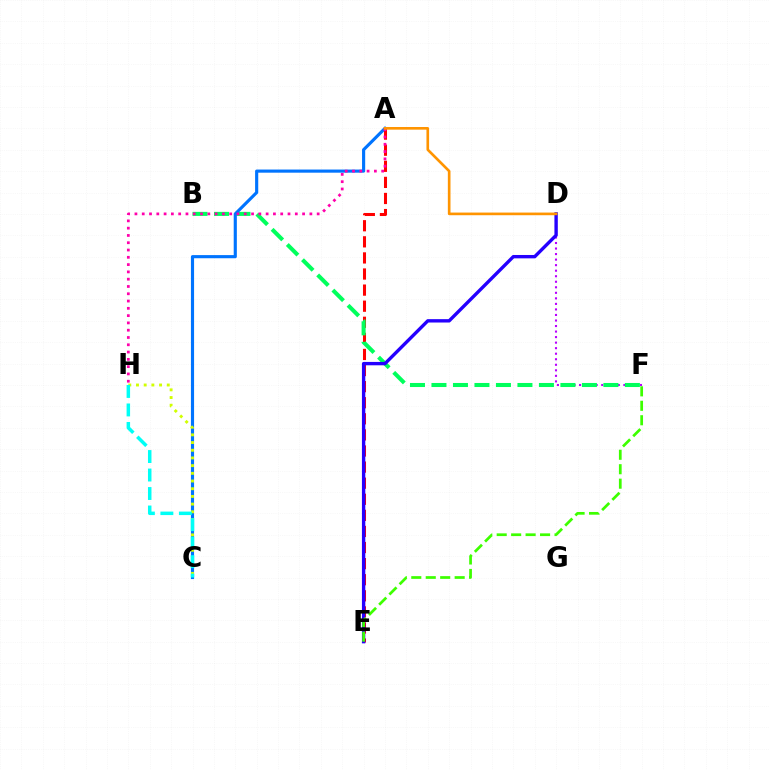{('A', 'E'): [{'color': '#ff0000', 'line_style': 'dashed', 'thickness': 2.19}], ('D', 'F'): [{'color': '#b900ff', 'line_style': 'dotted', 'thickness': 1.5}], ('B', 'F'): [{'color': '#00ff5c', 'line_style': 'dashed', 'thickness': 2.92}], ('A', 'C'): [{'color': '#0074ff', 'line_style': 'solid', 'thickness': 2.26}], ('A', 'H'): [{'color': '#ff00ac', 'line_style': 'dotted', 'thickness': 1.98}], ('D', 'E'): [{'color': '#2500ff', 'line_style': 'solid', 'thickness': 2.43}], ('A', 'D'): [{'color': '#ff9400', 'line_style': 'solid', 'thickness': 1.91}], ('C', 'H'): [{'color': '#d1ff00', 'line_style': 'dotted', 'thickness': 2.09}, {'color': '#00fff6', 'line_style': 'dashed', 'thickness': 2.51}], ('E', 'F'): [{'color': '#3dff00', 'line_style': 'dashed', 'thickness': 1.96}]}